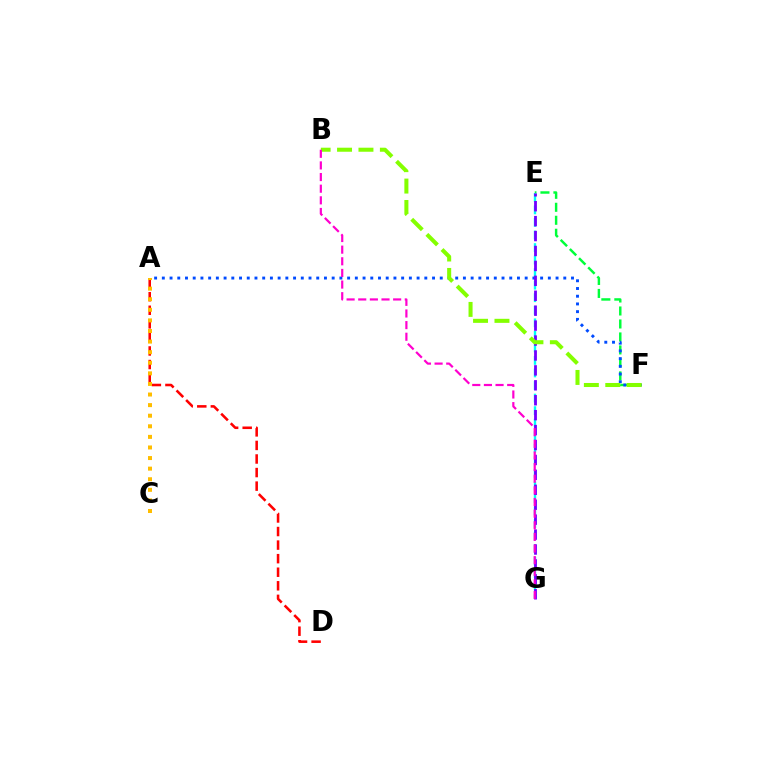{('E', 'F'): [{'color': '#00ff39', 'line_style': 'dashed', 'thickness': 1.76}], ('E', 'G'): [{'color': '#00fff6', 'line_style': 'dashed', 'thickness': 1.7}, {'color': '#7200ff', 'line_style': 'dashed', 'thickness': 2.03}], ('A', 'D'): [{'color': '#ff0000', 'line_style': 'dashed', 'thickness': 1.84}], ('A', 'F'): [{'color': '#004bff', 'line_style': 'dotted', 'thickness': 2.1}], ('B', 'F'): [{'color': '#84ff00', 'line_style': 'dashed', 'thickness': 2.91}], ('A', 'C'): [{'color': '#ffbd00', 'line_style': 'dotted', 'thickness': 2.88}], ('B', 'G'): [{'color': '#ff00cf', 'line_style': 'dashed', 'thickness': 1.58}]}